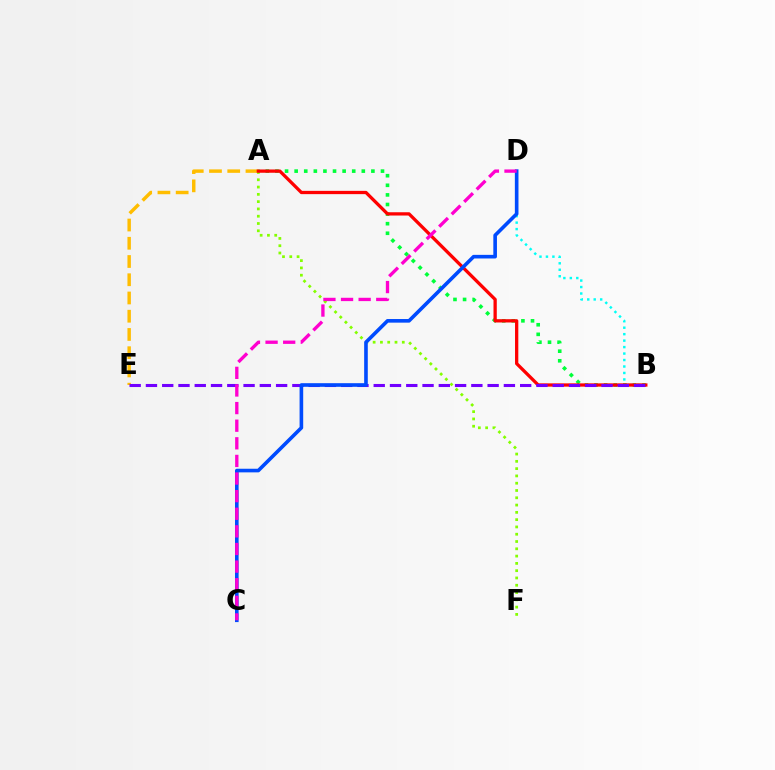{('A', 'F'): [{'color': '#84ff00', 'line_style': 'dotted', 'thickness': 1.98}], ('B', 'D'): [{'color': '#00fff6', 'line_style': 'dotted', 'thickness': 1.76}], ('A', 'B'): [{'color': '#00ff39', 'line_style': 'dotted', 'thickness': 2.61}, {'color': '#ff0000', 'line_style': 'solid', 'thickness': 2.36}], ('A', 'E'): [{'color': '#ffbd00', 'line_style': 'dashed', 'thickness': 2.48}], ('B', 'E'): [{'color': '#7200ff', 'line_style': 'dashed', 'thickness': 2.21}], ('C', 'D'): [{'color': '#004bff', 'line_style': 'solid', 'thickness': 2.61}, {'color': '#ff00cf', 'line_style': 'dashed', 'thickness': 2.39}]}